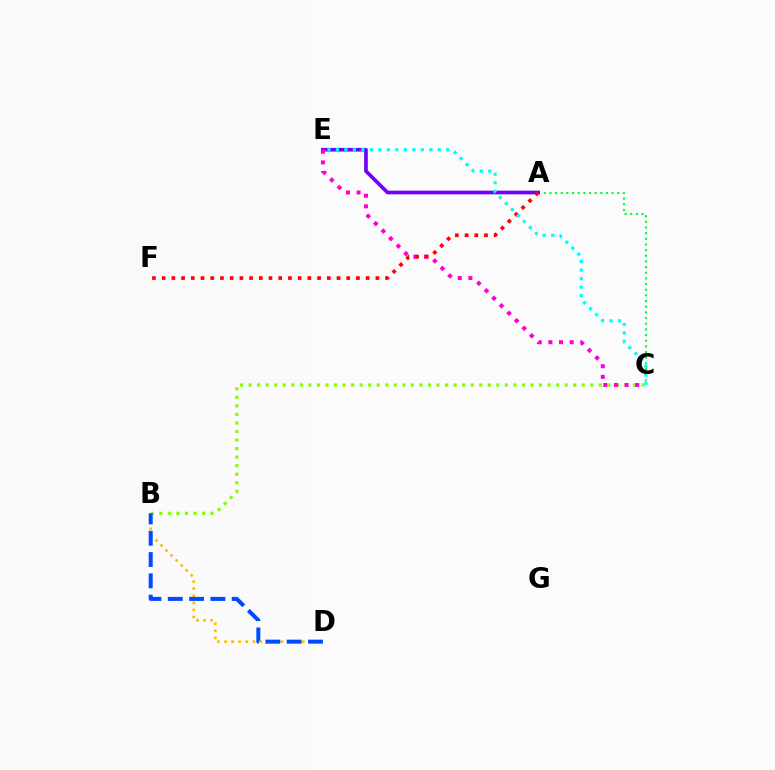{('B', 'D'): [{'color': '#ffbd00', 'line_style': 'dotted', 'thickness': 1.92}, {'color': '#004bff', 'line_style': 'dashed', 'thickness': 2.89}], ('B', 'C'): [{'color': '#84ff00', 'line_style': 'dotted', 'thickness': 2.32}], ('A', 'C'): [{'color': '#00ff39', 'line_style': 'dotted', 'thickness': 1.54}], ('A', 'E'): [{'color': '#7200ff', 'line_style': 'solid', 'thickness': 2.65}], ('C', 'E'): [{'color': '#ff00cf', 'line_style': 'dotted', 'thickness': 2.89}, {'color': '#00fff6', 'line_style': 'dotted', 'thickness': 2.31}], ('A', 'F'): [{'color': '#ff0000', 'line_style': 'dotted', 'thickness': 2.64}]}